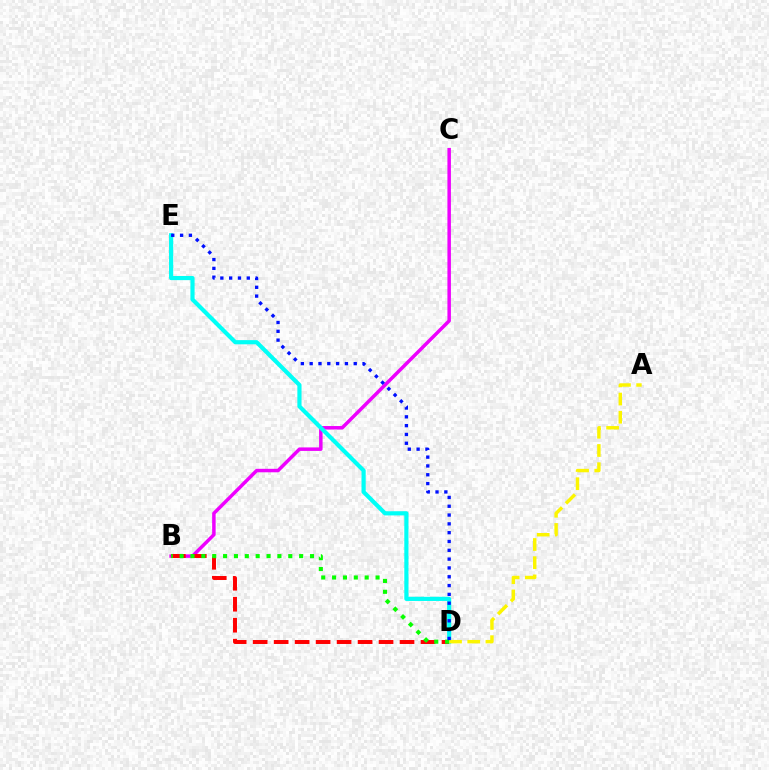{('B', 'C'): [{'color': '#ee00ff', 'line_style': 'solid', 'thickness': 2.51}], ('D', 'E'): [{'color': '#00fff6', 'line_style': 'solid', 'thickness': 3.0}, {'color': '#0010ff', 'line_style': 'dotted', 'thickness': 2.39}], ('B', 'D'): [{'color': '#ff0000', 'line_style': 'dashed', 'thickness': 2.85}, {'color': '#08ff00', 'line_style': 'dotted', 'thickness': 2.95}], ('A', 'D'): [{'color': '#fcf500', 'line_style': 'dashed', 'thickness': 2.47}]}